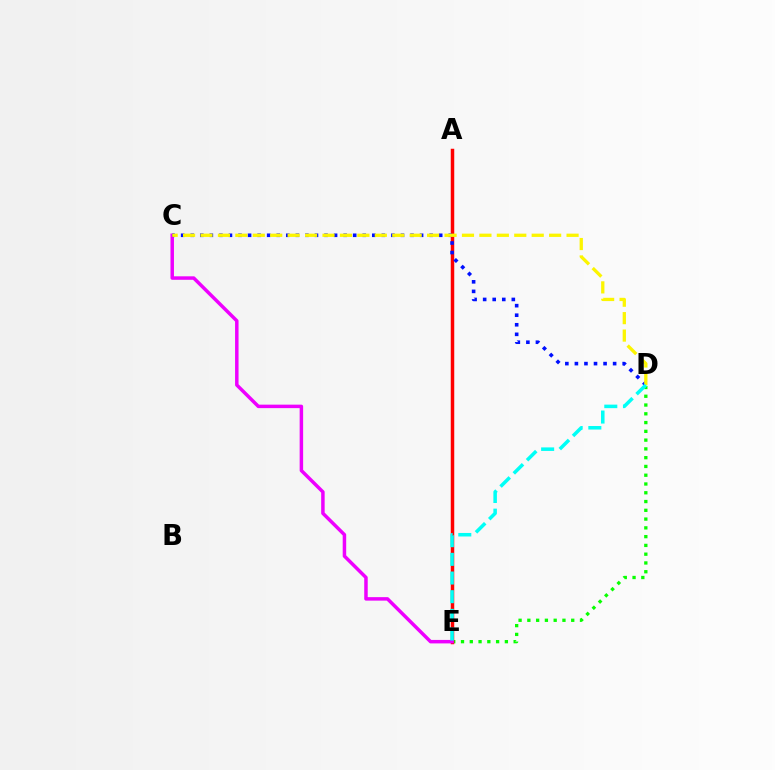{('D', 'E'): [{'color': '#08ff00', 'line_style': 'dotted', 'thickness': 2.38}, {'color': '#00fff6', 'line_style': 'dashed', 'thickness': 2.54}], ('A', 'E'): [{'color': '#ff0000', 'line_style': 'solid', 'thickness': 2.5}], ('C', 'E'): [{'color': '#ee00ff', 'line_style': 'solid', 'thickness': 2.51}], ('C', 'D'): [{'color': '#0010ff', 'line_style': 'dotted', 'thickness': 2.6}, {'color': '#fcf500', 'line_style': 'dashed', 'thickness': 2.37}]}